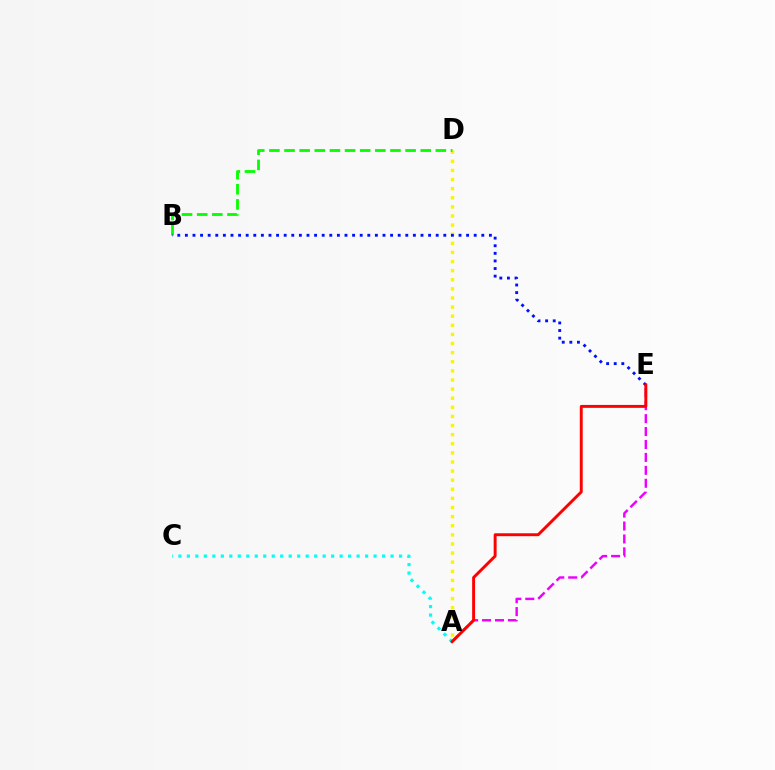{('A', 'C'): [{'color': '#00fff6', 'line_style': 'dotted', 'thickness': 2.31}], ('A', 'D'): [{'color': '#fcf500', 'line_style': 'dotted', 'thickness': 2.48}], ('B', 'D'): [{'color': '#08ff00', 'line_style': 'dashed', 'thickness': 2.06}], ('B', 'E'): [{'color': '#0010ff', 'line_style': 'dotted', 'thickness': 2.07}], ('A', 'E'): [{'color': '#ee00ff', 'line_style': 'dashed', 'thickness': 1.76}, {'color': '#ff0000', 'line_style': 'solid', 'thickness': 2.1}]}